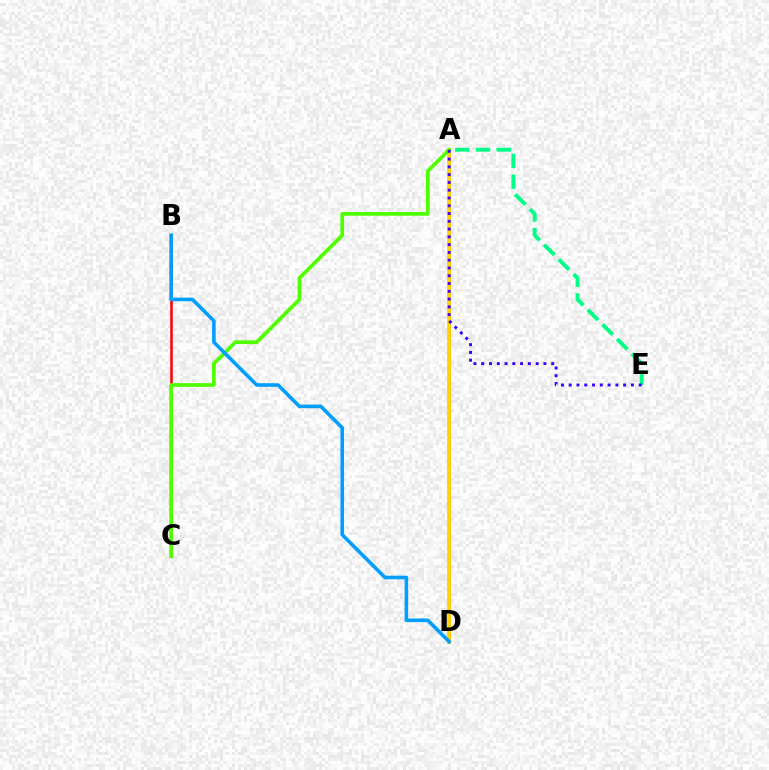{('A', 'D'): [{'color': '#ff00ed', 'line_style': 'solid', 'thickness': 1.94}, {'color': '#ffd500', 'line_style': 'solid', 'thickness': 2.75}], ('B', 'C'): [{'color': '#ff0000', 'line_style': 'solid', 'thickness': 1.82}], ('A', 'C'): [{'color': '#4fff00', 'line_style': 'solid', 'thickness': 2.68}], ('A', 'E'): [{'color': '#00ff86', 'line_style': 'dashed', 'thickness': 2.82}, {'color': '#3700ff', 'line_style': 'dotted', 'thickness': 2.11}], ('B', 'D'): [{'color': '#009eff', 'line_style': 'solid', 'thickness': 2.58}]}